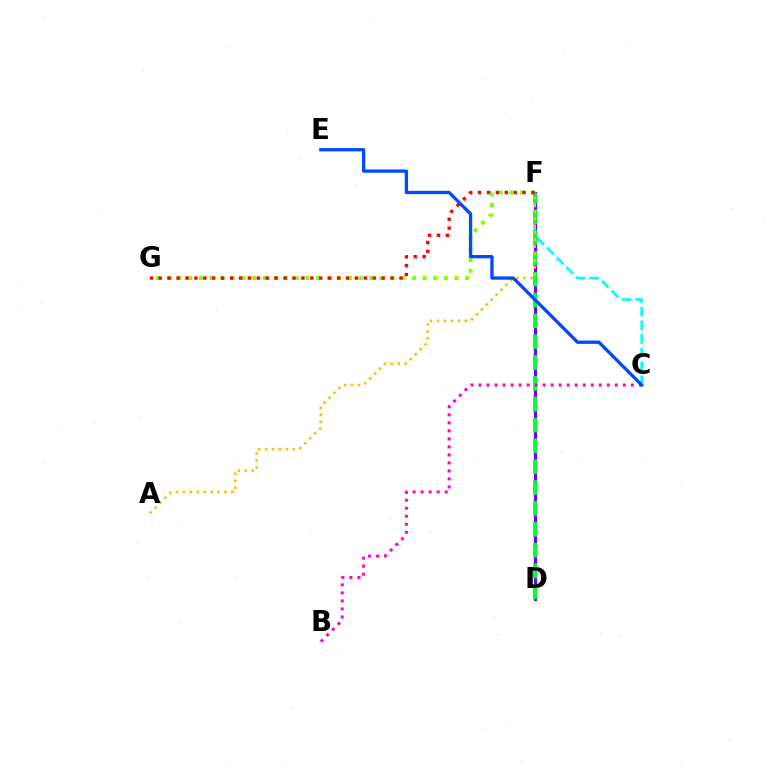{('D', 'F'): [{'color': '#7200ff', 'line_style': 'solid', 'thickness': 2.29}, {'color': '#00ff39', 'line_style': 'dashed', 'thickness': 2.83}], ('C', 'F'): [{'color': '#00fff6', 'line_style': 'dashed', 'thickness': 1.86}], ('F', 'G'): [{'color': '#84ff00', 'line_style': 'dotted', 'thickness': 2.9}, {'color': '#ff0000', 'line_style': 'dotted', 'thickness': 2.42}], ('B', 'C'): [{'color': '#ff00cf', 'line_style': 'dotted', 'thickness': 2.18}], ('A', 'F'): [{'color': '#ffbd00', 'line_style': 'dotted', 'thickness': 1.89}], ('C', 'E'): [{'color': '#004bff', 'line_style': 'solid', 'thickness': 2.38}]}